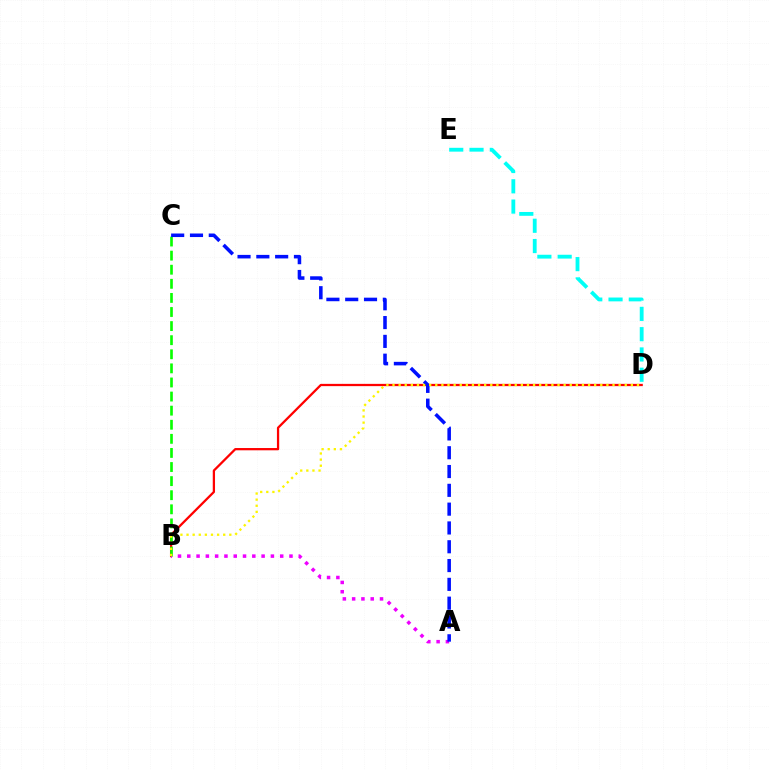{('B', 'D'): [{'color': '#ff0000', 'line_style': 'solid', 'thickness': 1.63}, {'color': '#fcf500', 'line_style': 'dotted', 'thickness': 1.66}], ('B', 'C'): [{'color': '#08ff00', 'line_style': 'dashed', 'thickness': 1.91}], ('A', 'B'): [{'color': '#ee00ff', 'line_style': 'dotted', 'thickness': 2.52}], ('A', 'C'): [{'color': '#0010ff', 'line_style': 'dashed', 'thickness': 2.55}], ('D', 'E'): [{'color': '#00fff6', 'line_style': 'dashed', 'thickness': 2.76}]}